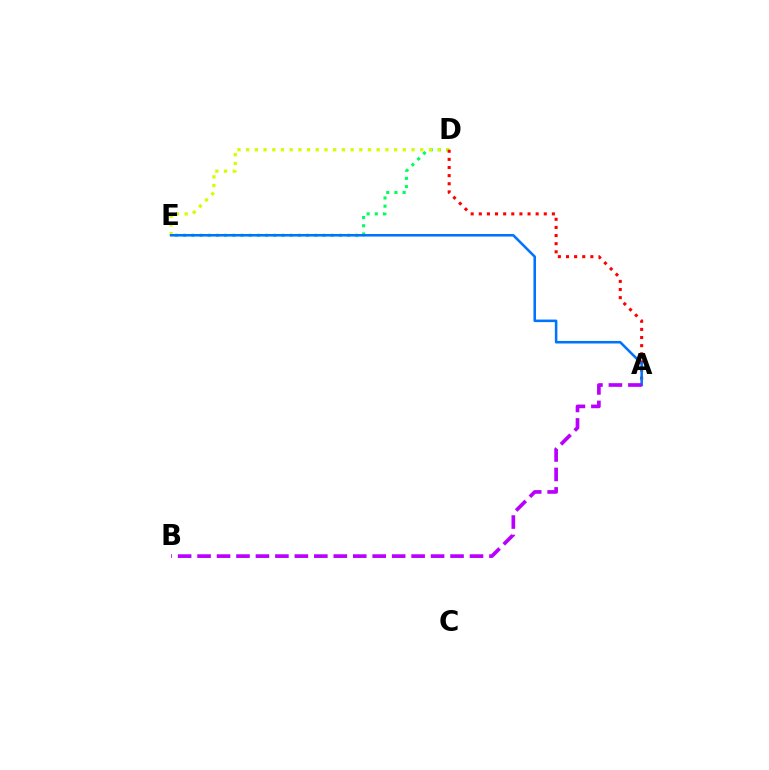{('D', 'E'): [{'color': '#00ff5c', 'line_style': 'dotted', 'thickness': 2.23}, {'color': '#d1ff00', 'line_style': 'dotted', 'thickness': 2.36}], ('A', 'D'): [{'color': '#ff0000', 'line_style': 'dotted', 'thickness': 2.21}], ('A', 'E'): [{'color': '#0074ff', 'line_style': 'solid', 'thickness': 1.84}], ('A', 'B'): [{'color': '#b900ff', 'line_style': 'dashed', 'thickness': 2.64}]}